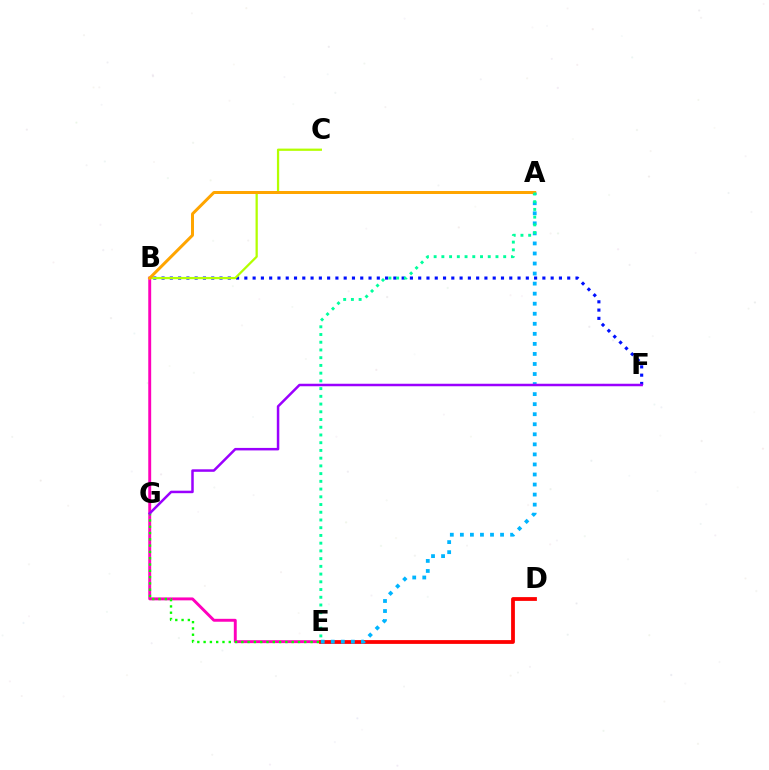{('B', 'E'): [{'color': '#ff00bd', 'line_style': 'solid', 'thickness': 2.1}], ('D', 'E'): [{'color': '#ff0000', 'line_style': 'solid', 'thickness': 2.72}], ('B', 'F'): [{'color': '#0010ff', 'line_style': 'dotted', 'thickness': 2.25}], ('B', 'C'): [{'color': '#b3ff00', 'line_style': 'solid', 'thickness': 1.63}], ('E', 'G'): [{'color': '#08ff00', 'line_style': 'dotted', 'thickness': 1.71}], ('A', 'E'): [{'color': '#00b5ff', 'line_style': 'dotted', 'thickness': 2.73}, {'color': '#00ff9d', 'line_style': 'dotted', 'thickness': 2.1}], ('F', 'G'): [{'color': '#9b00ff', 'line_style': 'solid', 'thickness': 1.8}], ('A', 'B'): [{'color': '#ffa500', 'line_style': 'solid', 'thickness': 2.15}]}